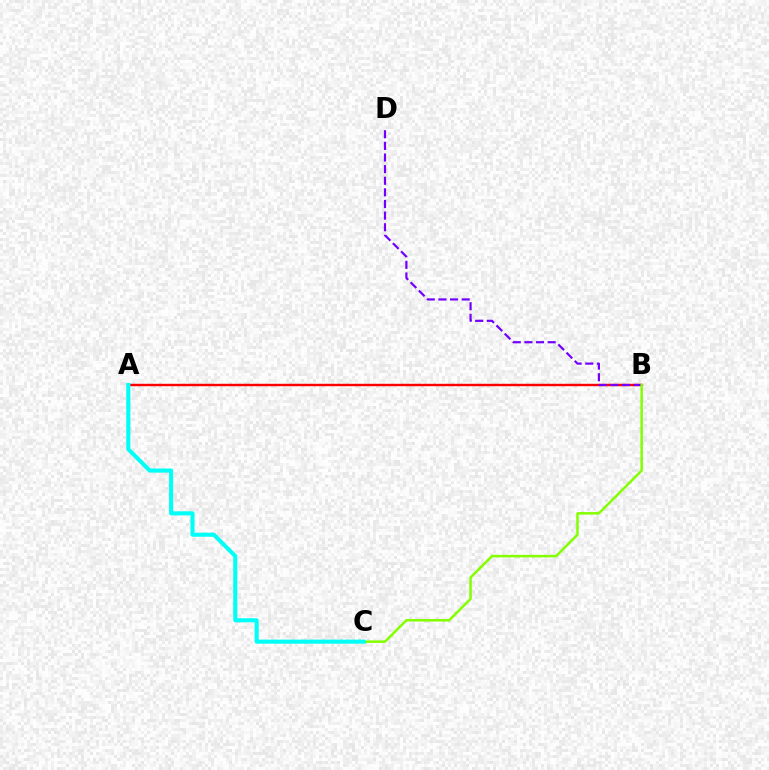{('A', 'B'): [{'color': '#ff0000', 'line_style': 'solid', 'thickness': 1.75}], ('B', 'D'): [{'color': '#7200ff', 'line_style': 'dashed', 'thickness': 1.58}], ('B', 'C'): [{'color': '#84ff00', 'line_style': 'solid', 'thickness': 1.8}], ('A', 'C'): [{'color': '#00fff6', 'line_style': 'solid', 'thickness': 2.95}]}